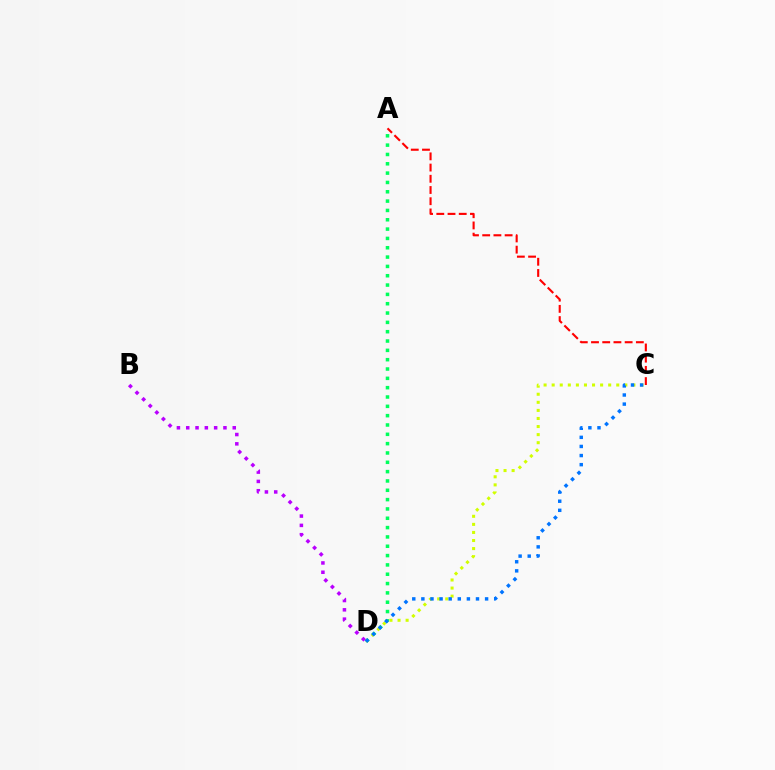{('A', 'D'): [{'color': '#00ff5c', 'line_style': 'dotted', 'thickness': 2.53}], ('A', 'C'): [{'color': '#ff0000', 'line_style': 'dashed', 'thickness': 1.52}], ('C', 'D'): [{'color': '#d1ff00', 'line_style': 'dotted', 'thickness': 2.19}, {'color': '#0074ff', 'line_style': 'dotted', 'thickness': 2.47}], ('B', 'D'): [{'color': '#b900ff', 'line_style': 'dotted', 'thickness': 2.53}]}